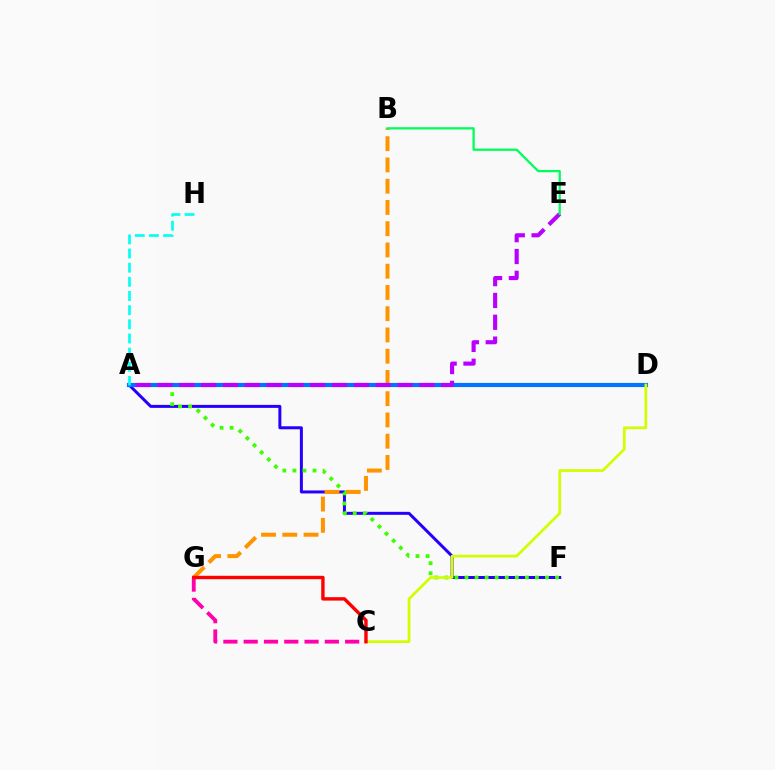{('A', 'F'): [{'color': '#2500ff', 'line_style': 'solid', 'thickness': 2.15}, {'color': '#3dff00', 'line_style': 'dotted', 'thickness': 2.73}], ('B', 'G'): [{'color': '#ff9400', 'line_style': 'dashed', 'thickness': 2.89}], ('A', 'D'): [{'color': '#0074ff', 'line_style': 'solid', 'thickness': 2.98}], ('C', 'D'): [{'color': '#d1ff00', 'line_style': 'solid', 'thickness': 1.97}], ('A', 'E'): [{'color': '#b900ff', 'line_style': 'dashed', 'thickness': 2.97}], ('C', 'G'): [{'color': '#ff00ac', 'line_style': 'dashed', 'thickness': 2.76}, {'color': '#ff0000', 'line_style': 'solid', 'thickness': 2.45}], ('A', 'H'): [{'color': '#00fff6', 'line_style': 'dashed', 'thickness': 1.92}], ('B', 'E'): [{'color': '#00ff5c', 'line_style': 'solid', 'thickness': 1.64}]}